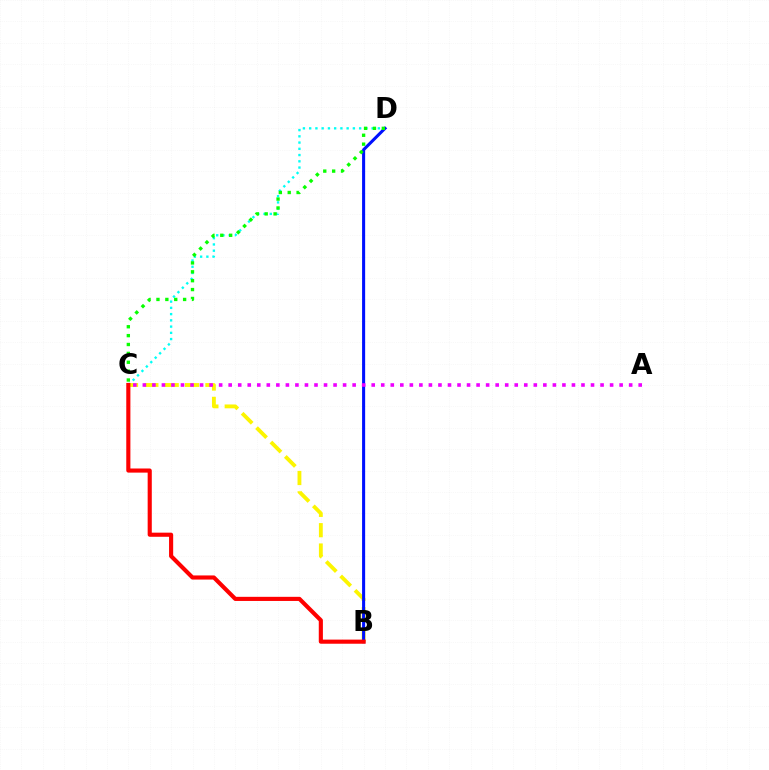{('C', 'D'): [{'color': '#00fff6', 'line_style': 'dotted', 'thickness': 1.7}, {'color': '#08ff00', 'line_style': 'dotted', 'thickness': 2.41}], ('B', 'C'): [{'color': '#fcf500', 'line_style': 'dashed', 'thickness': 2.76}, {'color': '#ff0000', 'line_style': 'solid', 'thickness': 2.97}], ('B', 'D'): [{'color': '#0010ff', 'line_style': 'solid', 'thickness': 2.21}], ('A', 'C'): [{'color': '#ee00ff', 'line_style': 'dotted', 'thickness': 2.59}]}